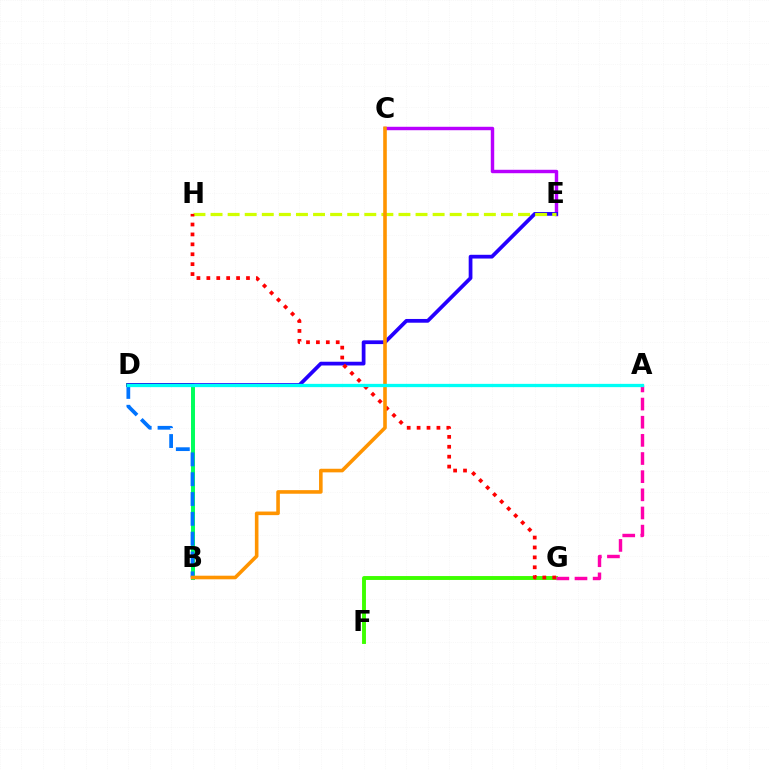{('B', 'D'): [{'color': '#00ff5c', 'line_style': 'solid', 'thickness': 2.86}, {'color': '#0074ff', 'line_style': 'dashed', 'thickness': 2.7}], ('C', 'E'): [{'color': '#b900ff', 'line_style': 'solid', 'thickness': 2.47}], ('D', 'E'): [{'color': '#2500ff', 'line_style': 'solid', 'thickness': 2.7}], ('E', 'H'): [{'color': '#d1ff00', 'line_style': 'dashed', 'thickness': 2.32}], ('F', 'G'): [{'color': '#3dff00', 'line_style': 'solid', 'thickness': 2.8}], ('G', 'H'): [{'color': '#ff0000', 'line_style': 'dotted', 'thickness': 2.69}], ('B', 'C'): [{'color': '#ff9400', 'line_style': 'solid', 'thickness': 2.59}], ('A', 'G'): [{'color': '#ff00ac', 'line_style': 'dashed', 'thickness': 2.47}], ('A', 'D'): [{'color': '#00fff6', 'line_style': 'solid', 'thickness': 2.36}]}